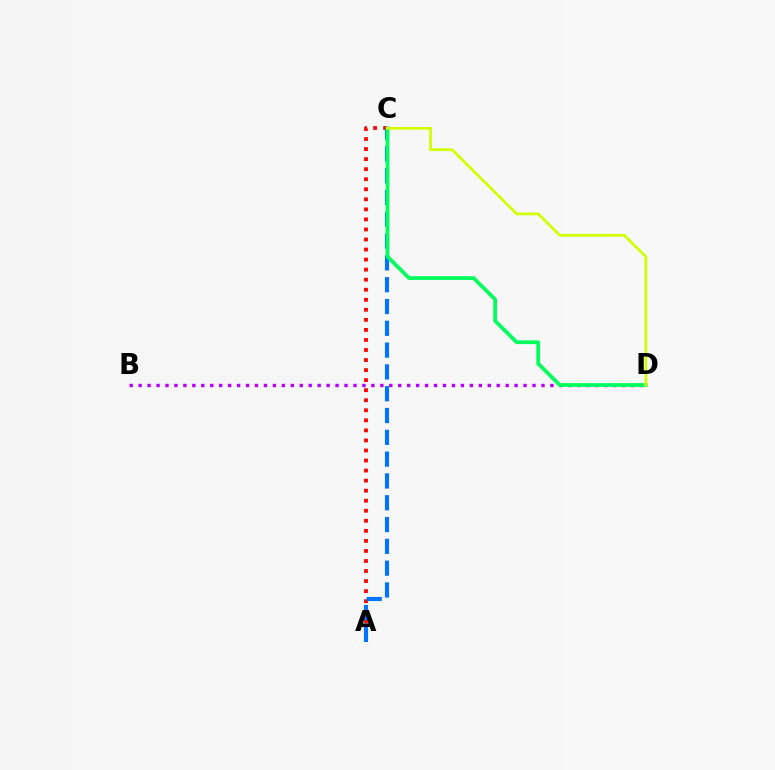{('A', 'C'): [{'color': '#ff0000', 'line_style': 'dotted', 'thickness': 2.73}, {'color': '#0074ff', 'line_style': 'dashed', 'thickness': 2.96}], ('B', 'D'): [{'color': '#b900ff', 'line_style': 'dotted', 'thickness': 2.43}], ('C', 'D'): [{'color': '#00ff5c', 'line_style': 'solid', 'thickness': 2.7}, {'color': '#d1ff00', 'line_style': 'solid', 'thickness': 1.97}]}